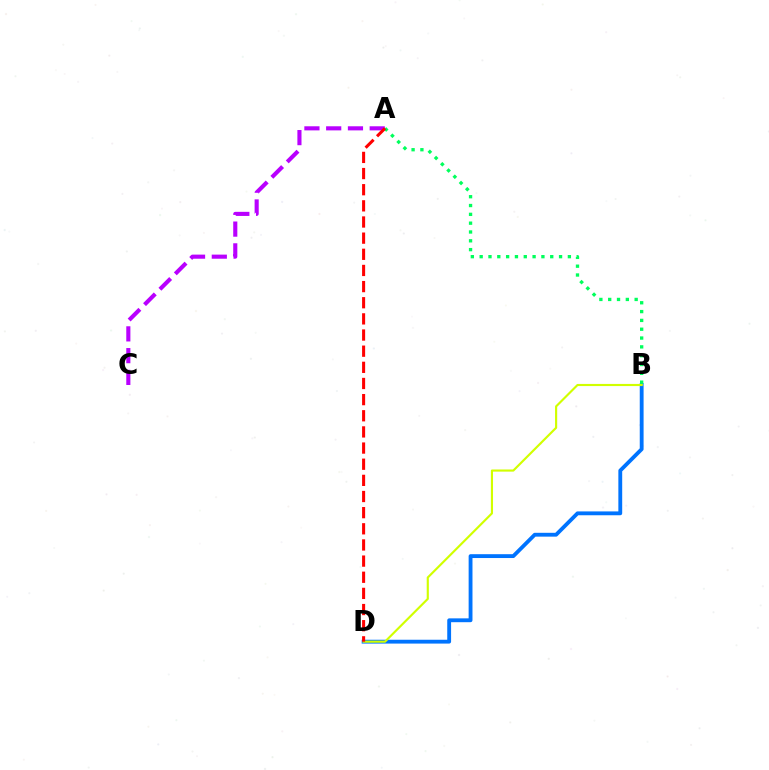{('A', 'C'): [{'color': '#b900ff', 'line_style': 'dashed', 'thickness': 2.96}], ('B', 'D'): [{'color': '#0074ff', 'line_style': 'solid', 'thickness': 2.76}, {'color': '#d1ff00', 'line_style': 'solid', 'thickness': 1.55}], ('A', 'B'): [{'color': '#00ff5c', 'line_style': 'dotted', 'thickness': 2.4}], ('A', 'D'): [{'color': '#ff0000', 'line_style': 'dashed', 'thickness': 2.19}]}